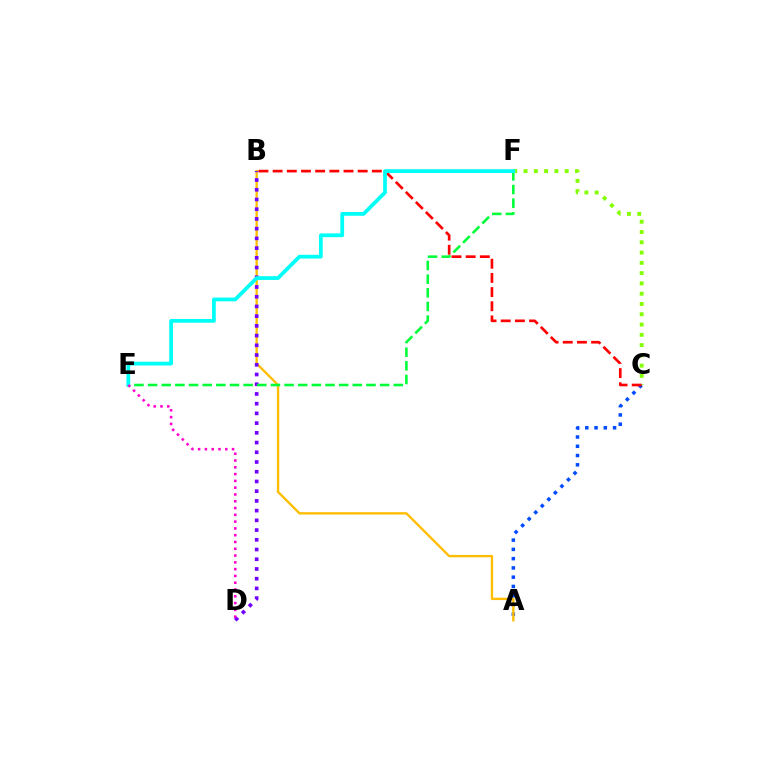{('A', 'C'): [{'color': '#004bff', 'line_style': 'dotted', 'thickness': 2.52}], ('A', 'B'): [{'color': '#ffbd00', 'line_style': 'solid', 'thickness': 1.7}], ('C', 'F'): [{'color': '#84ff00', 'line_style': 'dotted', 'thickness': 2.79}], ('B', 'D'): [{'color': '#7200ff', 'line_style': 'dotted', 'thickness': 2.64}], ('B', 'C'): [{'color': '#ff0000', 'line_style': 'dashed', 'thickness': 1.93}], ('E', 'F'): [{'color': '#00ff39', 'line_style': 'dashed', 'thickness': 1.85}, {'color': '#00fff6', 'line_style': 'solid', 'thickness': 2.71}], ('D', 'E'): [{'color': '#ff00cf', 'line_style': 'dotted', 'thickness': 1.84}]}